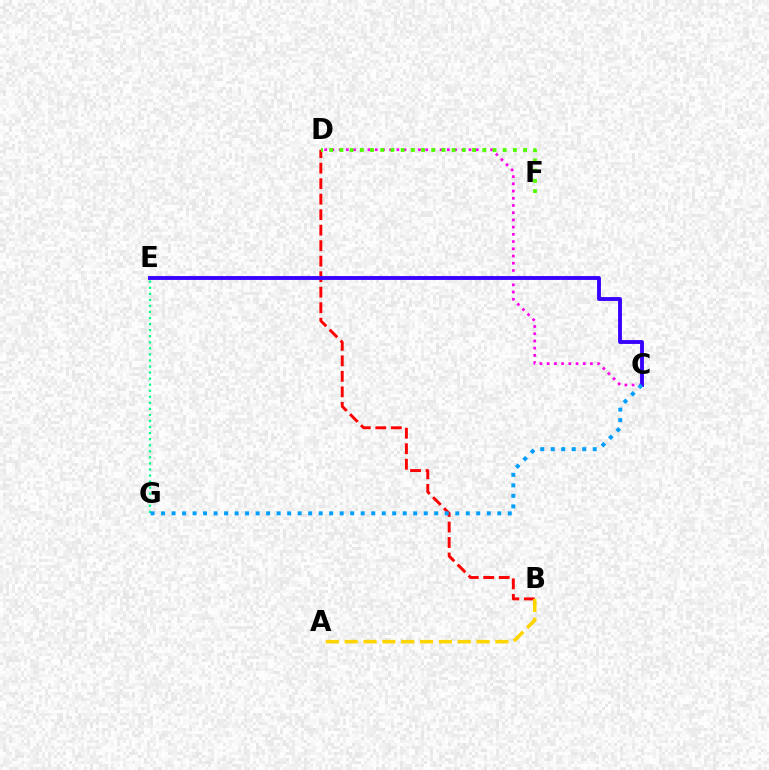{('C', 'D'): [{'color': '#ff00ed', 'line_style': 'dotted', 'thickness': 1.96}], ('B', 'D'): [{'color': '#ff0000', 'line_style': 'dashed', 'thickness': 2.11}], ('D', 'F'): [{'color': '#4fff00', 'line_style': 'dotted', 'thickness': 2.77}], ('A', 'B'): [{'color': '#ffd500', 'line_style': 'dashed', 'thickness': 2.56}], ('C', 'E'): [{'color': '#3700ff', 'line_style': 'solid', 'thickness': 2.78}], ('E', 'G'): [{'color': '#00ff86', 'line_style': 'dotted', 'thickness': 1.65}], ('C', 'G'): [{'color': '#009eff', 'line_style': 'dotted', 'thickness': 2.85}]}